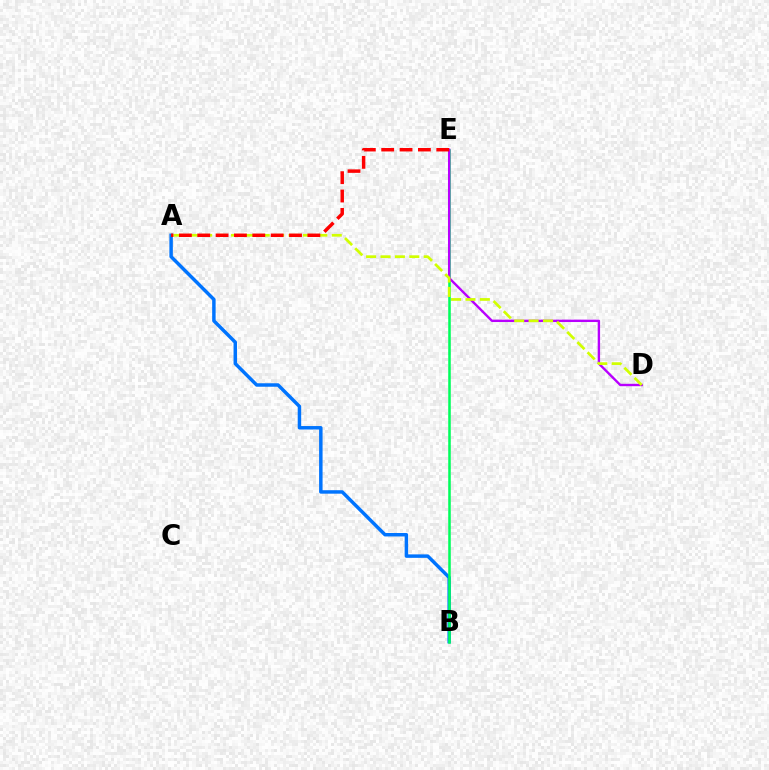{('A', 'B'): [{'color': '#0074ff', 'line_style': 'solid', 'thickness': 2.5}], ('B', 'E'): [{'color': '#00ff5c', 'line_style': 'solid', 'thickness': 1.84}], ('D', 'E'): [{'color': '#b900ff', 'line_style': 'solid', 'thickness': 1.72}], ('A', 'D'): [{'color': '#d1ff00', 'line_style': 'dashed', 'thickness': 1.96}], ('A', 'E'): [{'color': '#ff0000', 'line_style': 'dashed', 'thickness': 2.49}]}